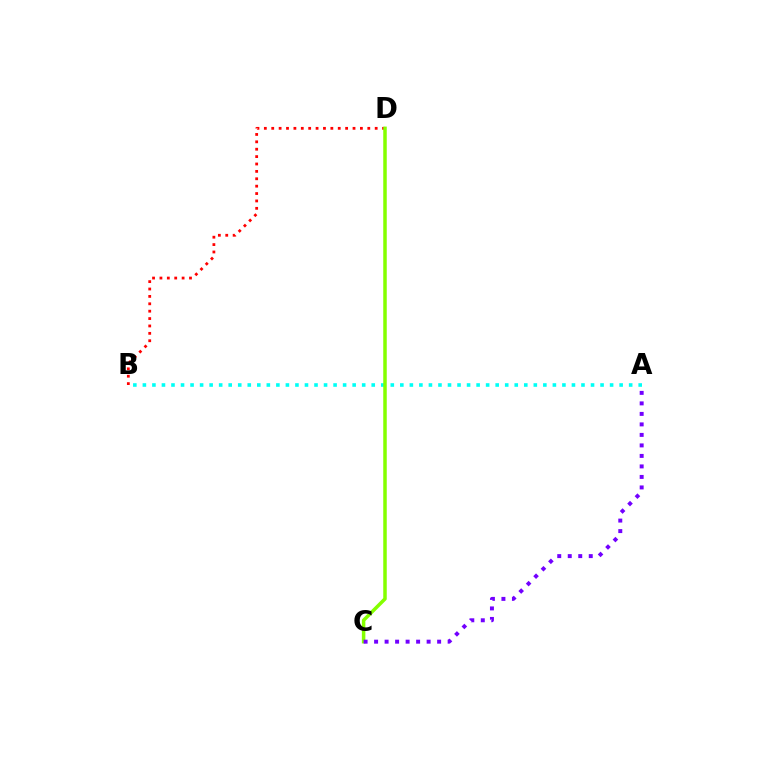{('B', 'D'): [{'color': '#ff0000', 'line_style': 'dotted', 'thickness': 2.01}], ('A', 'B'): [{'color': '#00fff6', 'line_style': 'dotted', 'thickness': 2.59}], ('C', 'D'): [{'color': '#84ff00', 'line_style': 'solid', 'thickness': 2.52}], ('A', 'C'): [{'color': '#7200ff', 'line_style': 'dotted', 'thickness': 2.85}]}